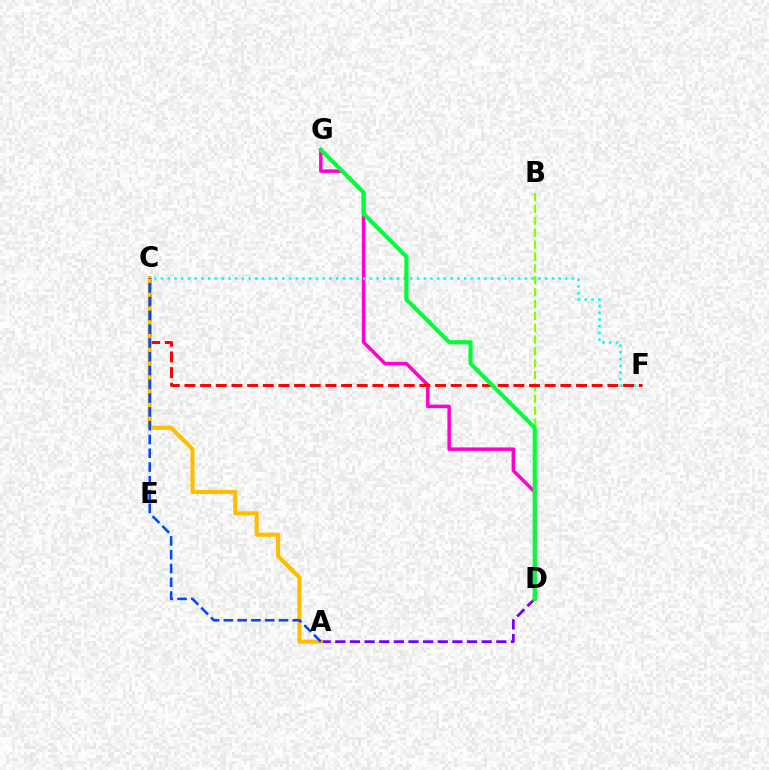{('D', 'G'): [{'color': '#ff00cf', 'line_style': 'solid', 'thickness': 2.51}, {'color': '#00ff39', 'line_style': 'solid', 'thickness': 2.97}], ('B', 'D'): [{'color': '#84ff00', 'line_style': 'dashed', 'thickness': 1.61}], ('C', 'F'): [{'color': '#00fff6', 'line_style': 'dotted', 'thickness': 1.83}, {'color': '#ff0000', 'line_style': 'dashed', 'thickness': 2.13}], ('A', 'D'): [{'color': '#7200ff', 'line_style': 'dashed', 'thickness': 1.99}], ('A', 'C'): [{'color': '#ffbd00', 'line_style': 'solid', 'thickness': 2.96}, {'color': '#004bff', 'line_style': 'dashed', 'thickness': 1.87}]}